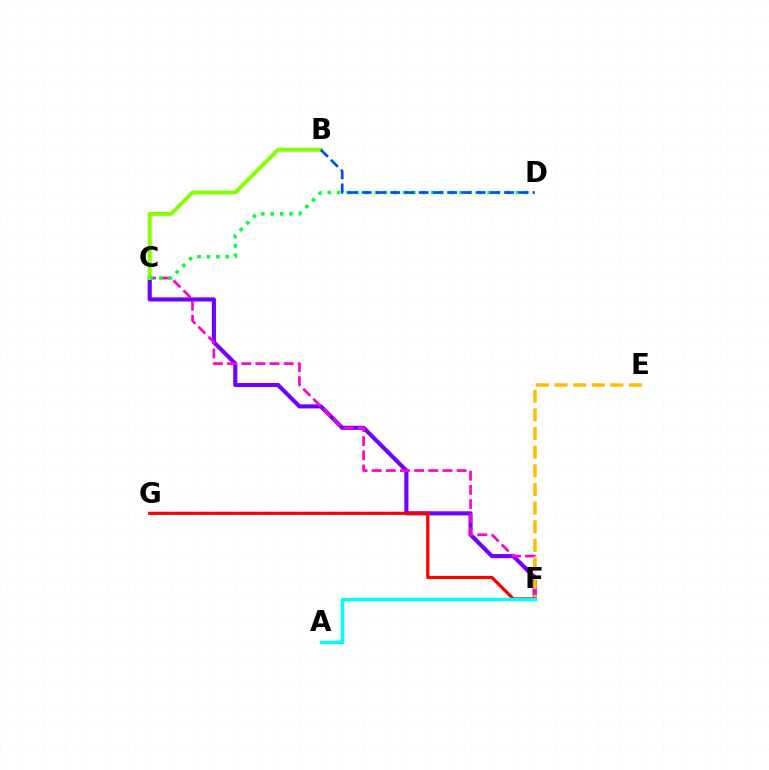{('C', 'F'): [{'color': '#7200ff', 'line_style': 'solid', 'thickness': 2.97}, {'color': '#ff00cf', 'line_style': 'dashed', 'thickness': 1.92}], ('B', 'C'): [{'color': '#84ff00', 'line_style': 'solid', 'thickness': 2.84}], ('C', 'D'): [{'color': '#00ff39', 'line_style': 'dotted', 'thickness': 2.55}], ('B', 'D'): [{'color': '#004bff', 'line_style': 'dashed', 'thickness': 1.93}], ('E', 'F'): [{'color': '#ffbd00', 'line_style': 'dashed', 'thickness': 2.53}], ('F', 'G'): [{'color': '#ff0000', 'line_style': 'solid', 'thickness': 2.32}], ('A', 'F'): [{'color': '#00fff6', 'line_style': 'solid', 'thickness': 2.5}]}